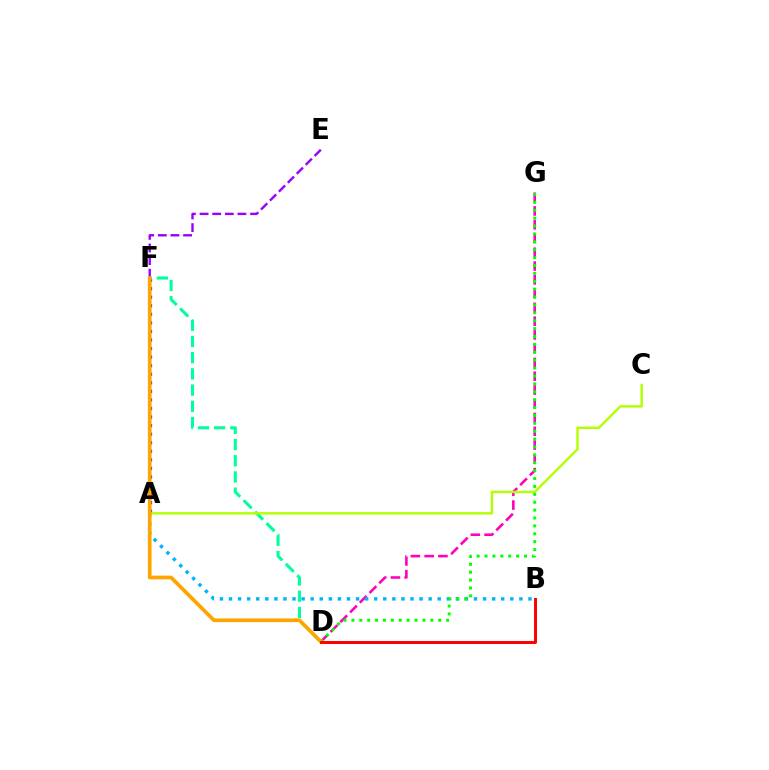{('A', 'F'): [{'color': '#0010ff', 'line_style': 'dotted', 'thickness': 2.33}], ('E', 'F'): [{'color': '#9b00ff', 'line_style': 'dashed', 'thickness': 1.72}], ('D', 'G'): [{'color': '#ff00bd', 'line_style': 'dashed', 'thickness': 1.87}, {'color': '#08ff00', 'line_style': 'dotted', 'thickness': 2.14}], ('D', 'F'): [{'color': '#00ff9d', 'line_style': 'dashed', 'thickness': 2.2}, {'color': '#ffa500', 'line_style': 'solid', 'thickness': 2.66}], ('A', 'B'): [{'color': '#00b5ff', 'line_style': 'dotted', 'thickness': 2.47}], ('A', 'C'): [{'color': '#b3ff00', 'line_style': 'solid', 'thickness': 1.74}], ('B', 'D'): [{'color': '#ff0000', 'line_style': 'solid', 'thickness': 2.14}]}